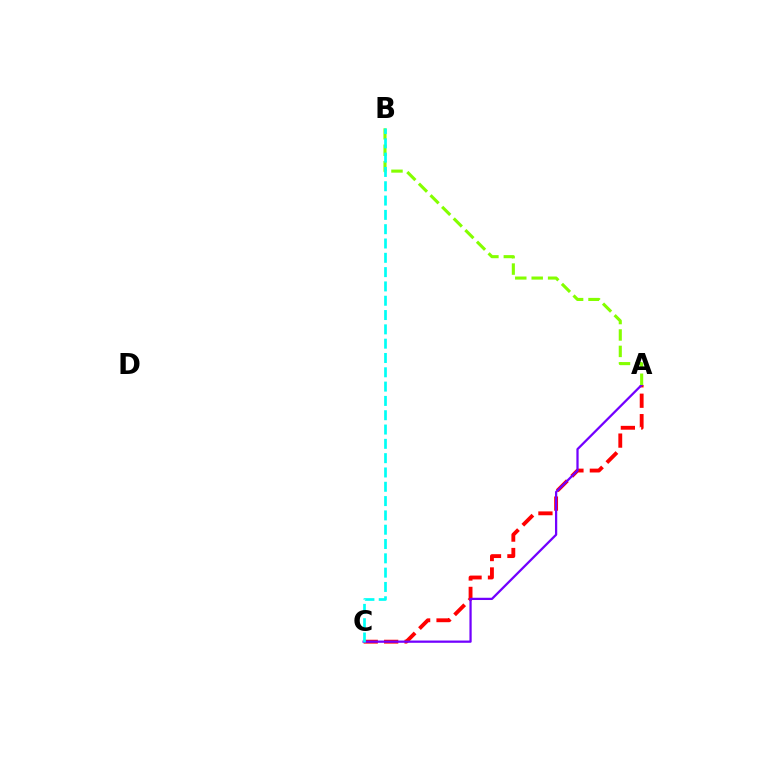{('A', 'C'): [{'color': '#ff0000', 'line_style': 'dashed', 'thickness': 2.77}, {'color': '#7200ff', 'line_style': 'solid', 'thickness': 1.62}], ('A', 'B'): [{'color': '#84ff00', 'line_style': 'dashed', 'thickness': 2.23}], ('B', 'C'): [{'color': '#00fff6', 'line_style': 'dashed', 'thickness': 1.94}]}